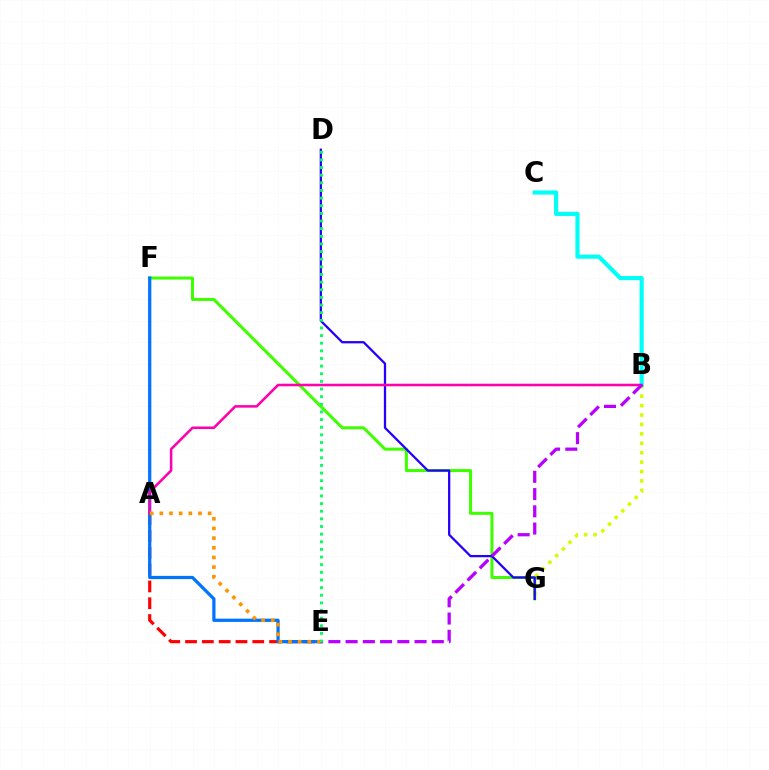{('B', 'G'): [{'color': '#d1ff00', 'line_style': 'dotted', 'thickness': 2.56}], ('B', 'C'): [{'color': '#00fff6', 'line_style': 'solid', 'thickness': 2.99}], ('A', 'E'): [{'color': '#ff0000', 'line_style': 'dashed', 'thickness': 2.28}, {'color': '#ff9400', 'line_style': 'dotted', 'thickness': 2.63}], ('F', 'G'): [{'color': '#3dff00', 'line_style': 'solid', 'thickness': 2.17}], ('D', 'G'): [{'color': '#2500ff', 'line_style': 'solid', 'thickness': 1.64}], ('E', 'F'): [{'color': '#0074ff', 'line_style': 'solid', 'thickness': 2.33}], ('A', 'B'): [{'color': '#ff00ac', 'line_style': 'solid', 'thickness': 1.83}], ('B', 'E'): [{'color': '#b900ff', 'line_style': 'dashed', 'thickness': 2.34}], ('D', 'E'): [{'color': '#00ff5c', 'line_style': 'dotted', 'thickness': 2.08}]}